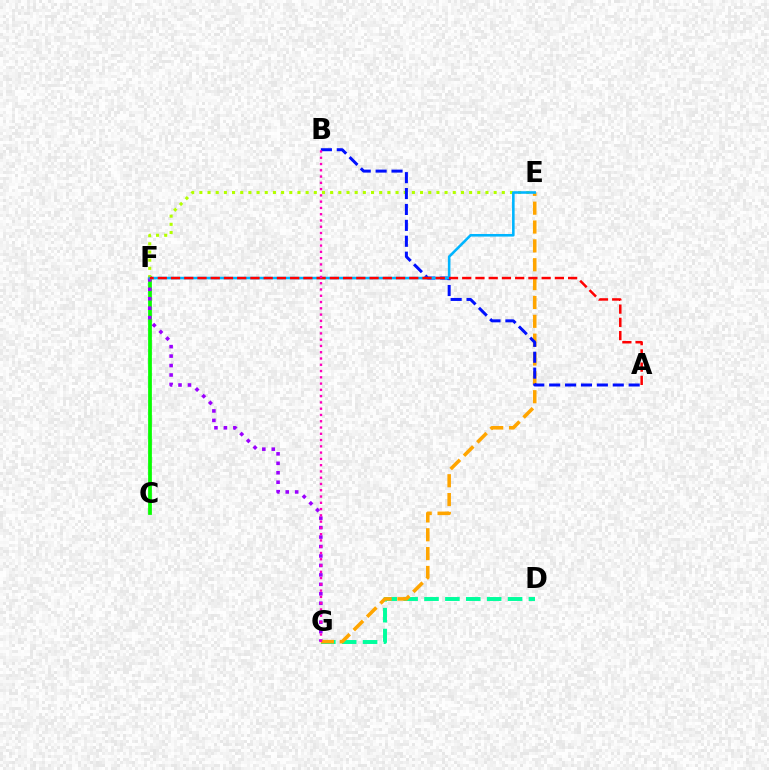{('C', 'F'): [{'color': '#08ff00', 'line_style': 'solid', 'thickness': 2.7}], ('F', 'G'): [{'color': '#9b00ff', 'line_style': 'dotted', 'thickness': 2.57}], ('E', 'F'): [{'color': '#b3ff00', 'line_style': 'dotted', 'thickness': 2.22}, {'color': '#00b5ff', 'line_style': 'solid', 'thickness': 1.87}], ('D', 'G'): [{'color': '#00ff9d', 'line_style': 'dashed', 'thickness': 2.84}], ('E', 'G'): [{'color': '#ffa500', 'line_style': 'dashed', 'thickness': 2.56}], ('A', 'B'): [{'color': '#0010ff', 'line_style': 'dashed', 'thickness': 2.16}], ('A', 'F'): [{'color': '#ff0000', 'line_style': 'dashed', 'thickness': 1.8}], ('B', 'G'): [{'color': '#ff00bd', 'line_style': 'dotted', 'thickness': 1.7}]}